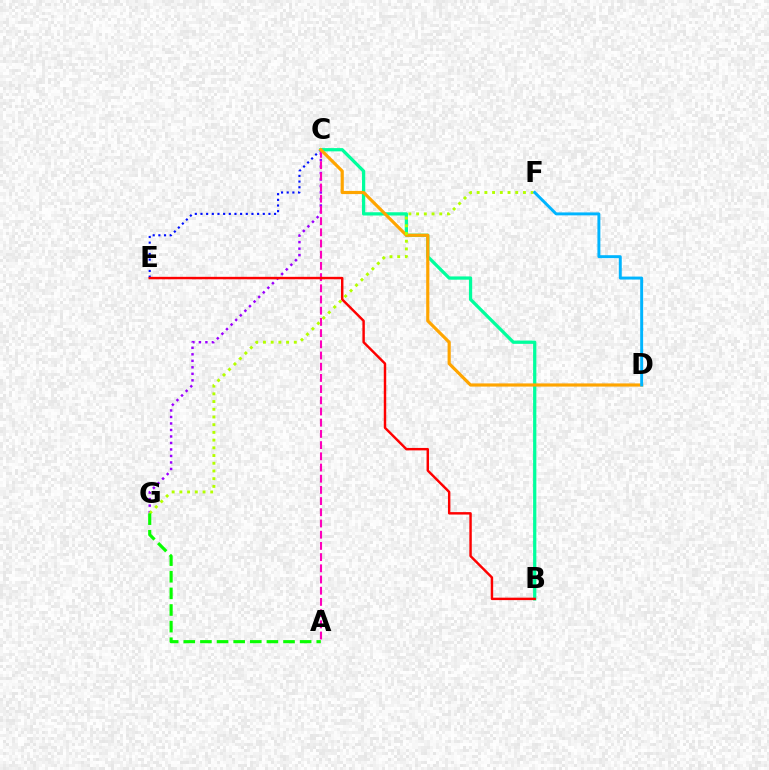{('C', 'E'): [{'color': '#0010ff', 'line_style': 'dotted', 'thickness': 1.54}], ('C', 'G'): [{'color': '#9b00ff', 'line_style': 'dotted', 'thickness': 1.77}], ('B', 'C'): [{'color': '#00ff9d', 'line_style': 'solid', 'thickness': 2.34}], ('A', 'C'): [{'color': '#ff00bd', 'line_style': 'dashed', 'thickness': 1.52}], ('C', 'D'): [{'color': '#ffa500', 'line_style': 'solid', 'thickness': 2.28}], ('F', 'G'): [{'color': '#b3ff00', 'line_style': 'dotted', 'thickness': 2.1}], ('B', 'E'): [{'color': '#ff0000', 'line_style': 'solid', 'thickness': 1.76}], ('D', 'F'): [{'color': '#00b5ff', 'line_style': 'solid', 'thickness': 2.12}], ('A', 'G'): [{'color': '#08ff00', 'line_style': 'dashed', 'thickness': 2.26}]}